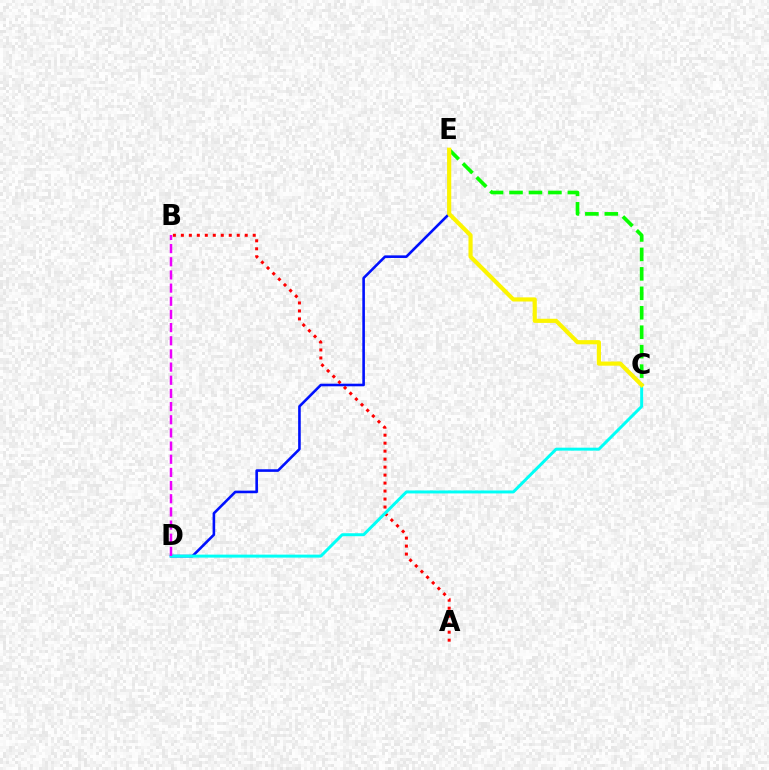{('D', 'E'): [{'color': '#0010ff', 'line_style': 'solid', 'thickness': 1.88}], ('C', 'E'): [{'color': '#08ff00', 'line_style': 'dashed', 'thickness': 2.64}, {'color': '#fcf500', 'line_style': 'solid', 'thickness': 2.99}], ('A', 'B'): [{'color': '#ff0000', 'line_style': 'dotted', 'thickness': 2.17}], ('C', 'D'): [{'color': '#00fff6', 'line_style': 'solid', 'thickness': 2.14}], ('B', 'D'): [{'color': '#ee00ff', 'line_style': 'dashed', 'thickness': 1.79}]}